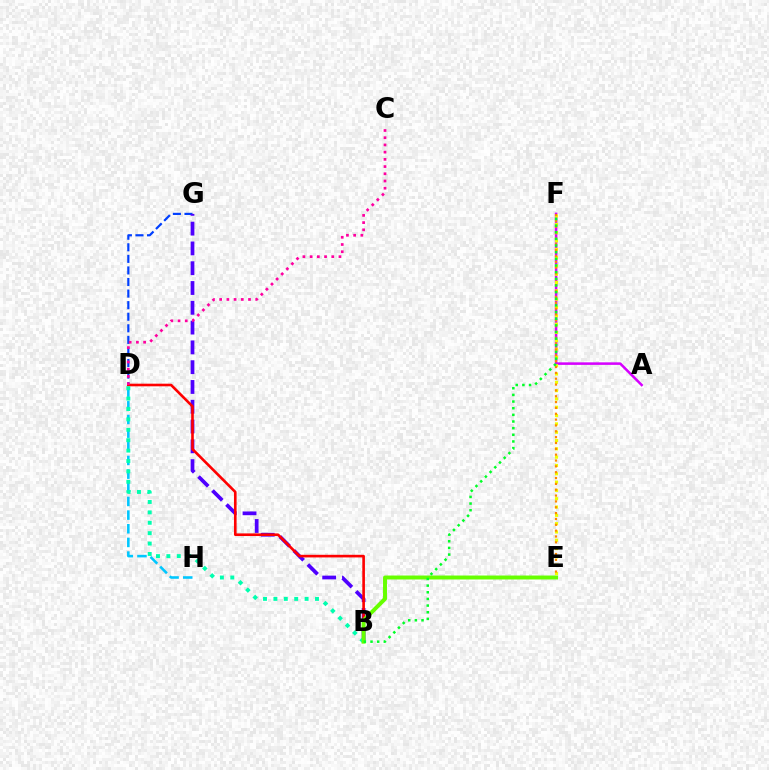{('D', 'G'): [{'color': '#003fff', 'line_style': 'dashed', 'thickness': 1.57}], ('B', 'G'): [{'color': '#4f00ff', 'line_style': 'dashed', 'thickness': 2.69}], ('A', 'F'): [{'color': '#d600ff', 'line_style': 'solid', 'thickness': 1.83}], ('E', 'F'): [{'color': '#eeff00', 'line_style': 'dotted', 'thickness': 2.26}, {'color': '#ff8800', 'line_style': 'dotted', 'thickness': 1.59}], ('B', 'D'): [{'color': '#ff0000', 'line_style': 'solid', 'thickness': 1.89}, {'color': '#00ffaf', 'line_style': 'dotted', 'thickness': 2.82}], ('D', 'H'): [{'color': '#00c7ff', 'line_style': 'dashed', 'thickness': 1.86}], ('B', 'E'): [{'color': '#66ff00', 'line_style': 'solid', 'thickness': 2.84}], ('C', 'D'): [{'color': '#ff00a0', 'line_style': 'dotted', 'thickness': 1.96}], ('B', 'F'): [{'color': '#00ff27', 'line_style': 'dotted', 'thickness': 1.81}]}